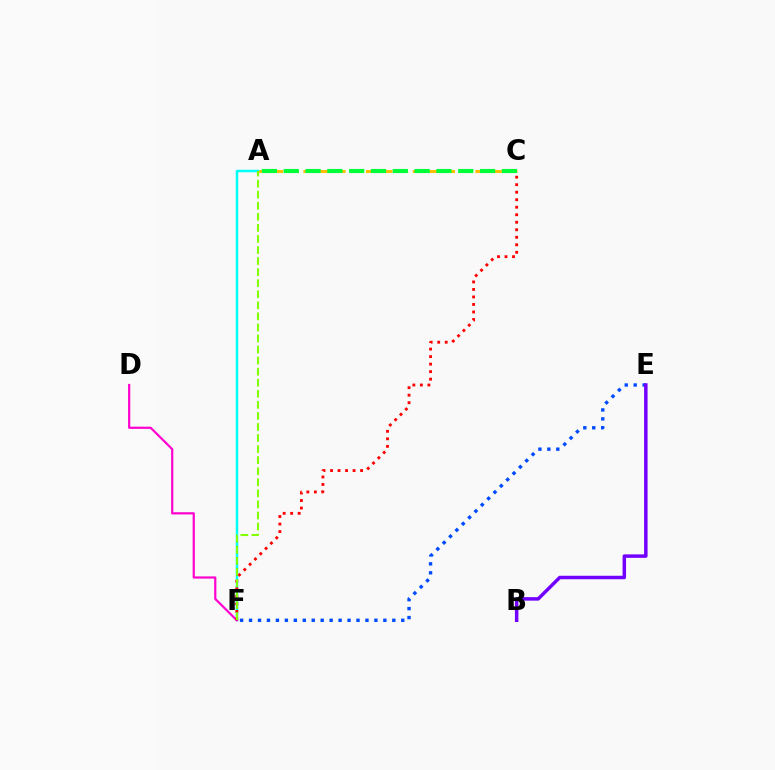{('A', 'C'): [{'color': '#ffbd00', 'line_style': 'dashed', 'thickness': 2.12}, {'color': '#00ff39', 'line_style': 'dashed', 'thickness': 2.96}], ('A', 'F'): [{'color': '#00fff6', 'line_style': 'solid', 'thickness': 1.8}, {'color': '#84ff00', 'line_style': 'dashed', 'thickness': 1.5}], ('D', 'F'): [{'color': '#ff00cf', 'line_style': 'solid', 'thickness': 1.58}], ('C', 'F'): [{'color': '#ff0000', 'line_style': 'dotted', 'thickness': 2.04}], ('E', 'F'): [{'color': '#004bff', 'line_style': 'dotted', 'thickness': 2.43}], ('B', 'E'): [{'color': '#7200ff', 'line_style': 'solid', 'thickness': 2.5}]}